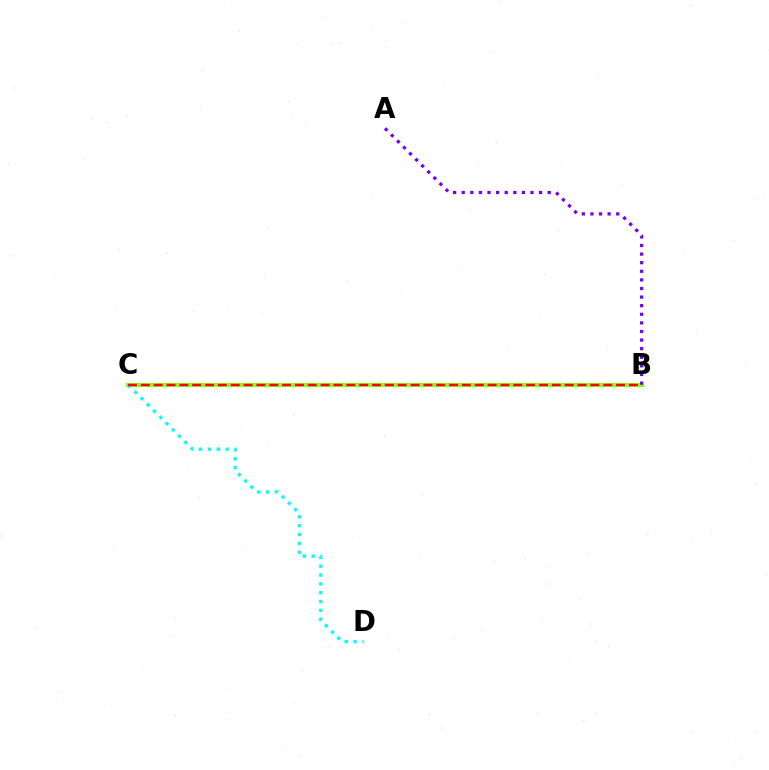{('B', 'C'): [{'color': '#84ff00', 'line_style': 'solid', 'thickness': 2.79}, {'color': '#ff0000', 'line_style': 'dashed', 'thickness': 1.74}], ('A', 'B'): [{'color': '#7200ff', 'line_style': 'dotted', 'thickness': 2.34}], ('C', 'D'): [{'color': '#00fff6', 'line_style': 'dotted', 'thickness': 2.4}]}